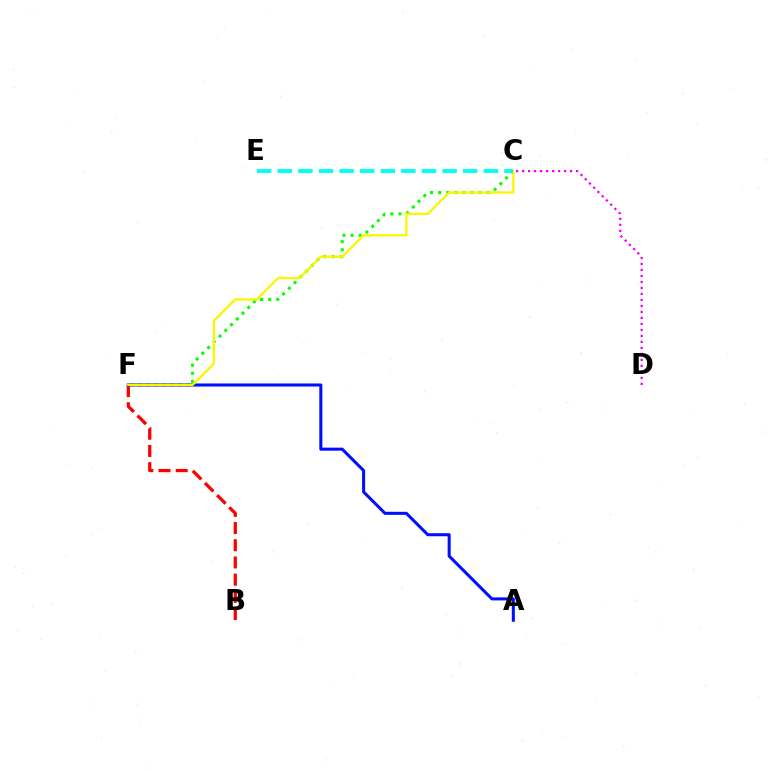{('C', 'F'): [{'color': '#08ff00', 'line_style': 'dotted', 'thickness': 2.2}, {'color': '#fcf500', 'line_style': 'solid', 'thickness': 1.66}], ('B', 'F'): [{'color': '#ff0000', 'line_style': 'dashed', 'thickness': 2.34}], ('C', 'D'): [{'color': '#ee00ff', 'line_style': 'dotted', 'thickness': 1.63}], ('A', 'F'): [{'color': '#0010ff', 'line_style': 'solid', 'thickness': 2.19}], ('C', 'E'): [{'color': '#00fff6', 'line_style': 'dashed', 'thickness': 2.8}]}